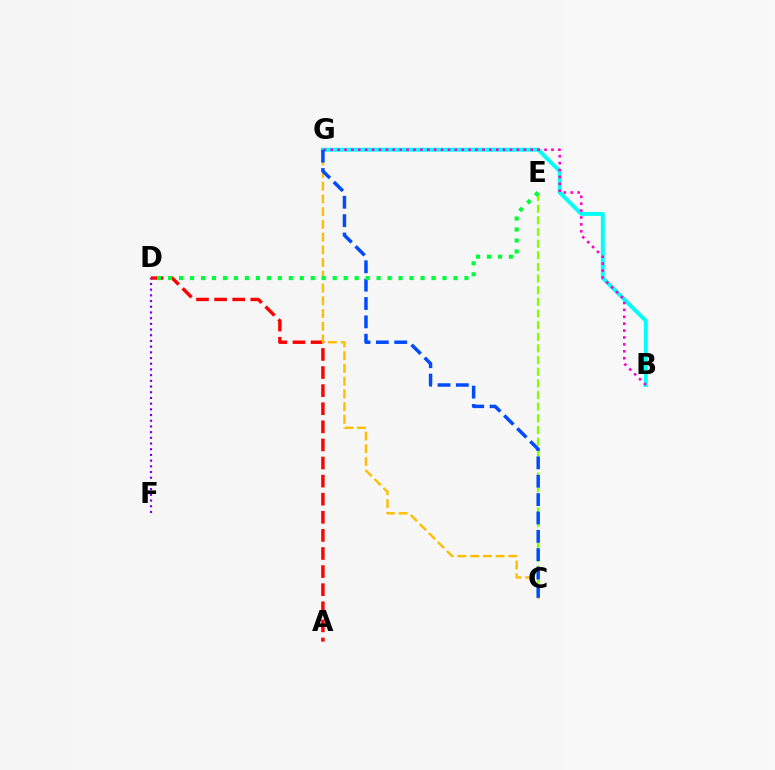{('B', 'G'): [{'color': '#00fff6', 'line_style': 'solid', 'thickness': 2.82}, {'color': '#ff00cf', 'line_style': 'dotted', 'thickness': 1.87}], ('A', 'D'): [{'color': '#ff0000', 'line_style': 'dashed', 'thickness': 2.46}], ('C', 'G'): [{'color': '#ffbd00', 'line_style': 'dashed', 'thickness': 1.73}, {'color': '#004bff', 'line_style': 'dashed', 'thickness': 2.5}], ('C', 'E'): [{'color': '#84ff00', 'line_style': 'dashed', 'thickness': 1.58}], ('D', 'F'): [{'color': '#7200ff', 'line_style': 'dotted', 'thickness': 1.55}], ('D', 'E'): [{'color': '#00ff39', 'line_style': 'dotted', 'thickness': 2.98}]}